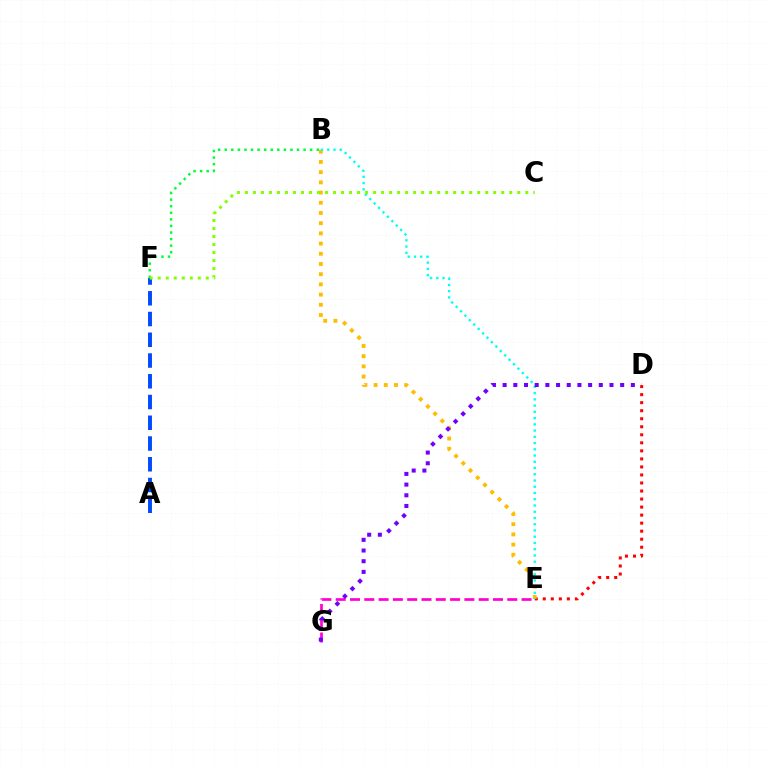{('A', 'F'): [{'color': '#004bff', 'line_style': 'dashed', 'thickness': 2.82}], ('D', 'E'): [{'color': '#ff0000', 'line_style': 'dotted', 'thickness': 2.18}], ('E', 'G'): [{'color': '#ff00cf', 'line_style': 'dashed', 'thickness': 1.94}], ('B', 'E'): [{'color': '#ffbd00', 'line_style': 'dotted', 'thickness': 2.77}, {'color': '#00fff6', 'line_style': 'dotted', 'thickness': 1.7}], ('B', 'F'): [{'color': '#00ff39', 'line_style': 'dotted', 'thickness': 1.79}], ('C', 'F'): [{'color': '#84ff00', 'line_style': 'dotted', 'thickness': 2.18}], ('D', 'G'): [{'color': '#7200ff', 'line_style': 'dotted', 'thickness': 2.9}]}